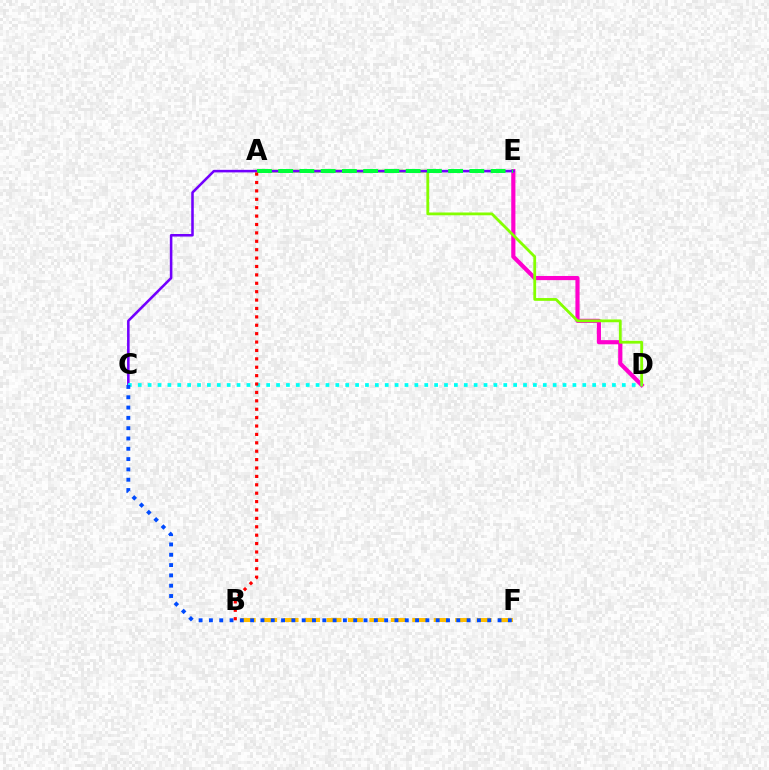{('B', 'F'): [{'color': '#ffbd00', 'line_style': 'dashed', 'thickness': 2.91}], ('D', 'E'): [{'color': '#ff00cf', 'line_style': 'solid', 'thickness': 2.99}], ('A', 'D'): [{'color': '#84ff00', 'line_style': 'solid', 'thickness': 2.02}], ('C', 'E'): [{'color': '#7200ff', 'line_style': 'solid', 'thickness': 1.84}], ('A', 'E'): [{'color': '#00ff39', 'line_style': 'dashed', 'thickness': 2.89}], ('C', 'D'): [{'color': '#00fff6', 'line_style': 'dotted', 'thickness': 2.68}], ('C', 'F'): [{'color': '#004bff', 'line_style': 'dotted', 'thickness': 2.8}], ('A', 'B'): [{'color': '#ff0000', 'line_style': 'dotted', 'thickness': 2.28}]}